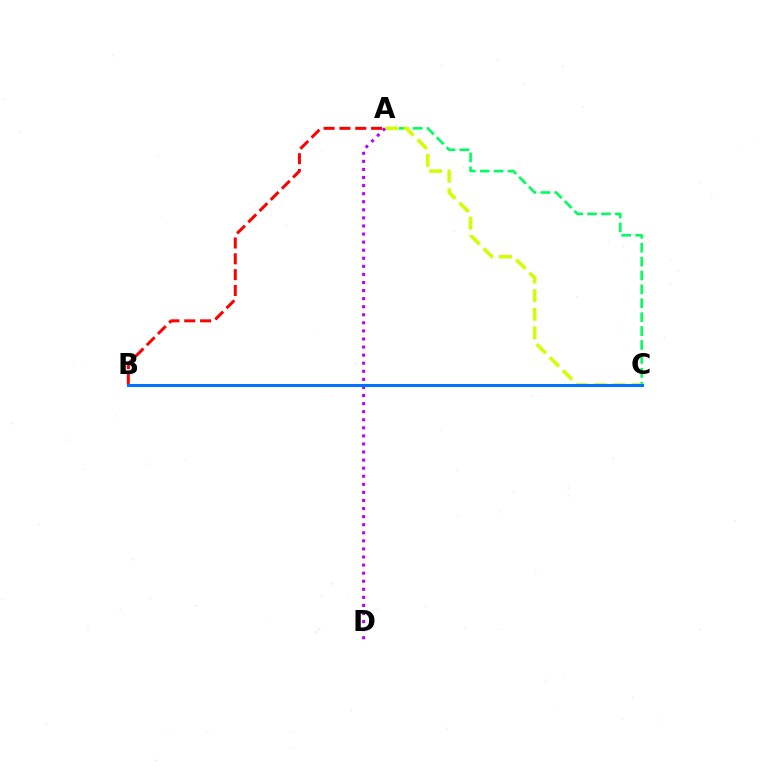{('A', 'C'): [{'color': '#00ff5c', 'line_style': 'dashed', 'thickness': 1.89}, {'color': '#d1ff00', 'line_style': 'dashed', 'thickness': 2.53}], ('A', 'D'): [{'color': '#b900ff', 'line_style': 'dotted', 'thickness': 2.19}], ('A', 'B'): [{'color': '#ff0000', 'line_style': 'dashed', 'thickness': 2.15}], ('B', 'C'): [{'color': '#0074ff', 'line_style': 'solid', 'thickness': 2.2}]}